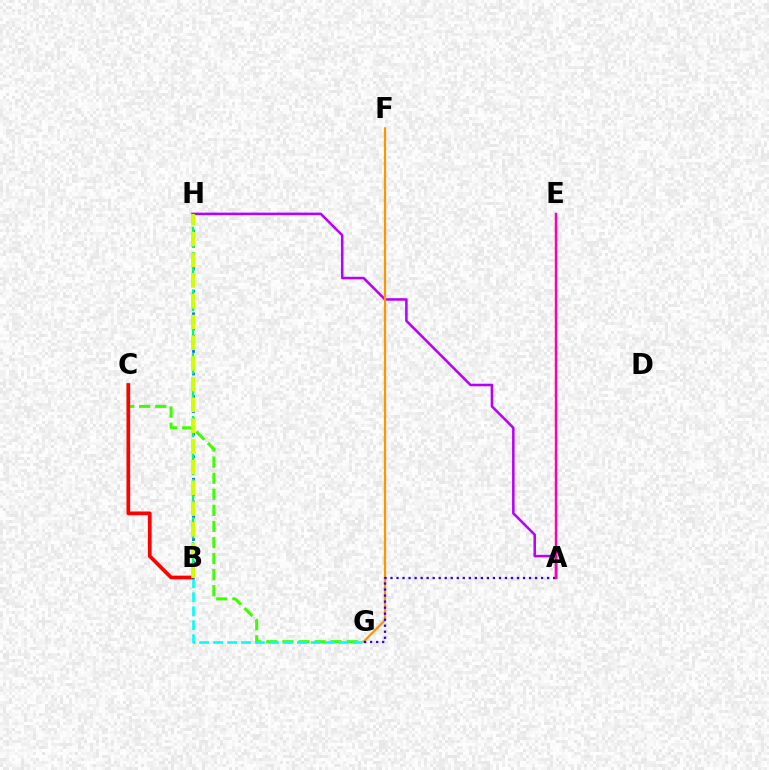{('C', 'G'): [{'color': '#3dff00', 'line_style': 'dashed', 'thickness': 2.18}], ('A', 'H'): [{'color': '#b900ff', 'line_style': 'solid', 'thickness': 1.83}], ('B', 'G'): [{'color': '#00fff6', 'line_style': 'dashed', 'thickness': 1.9}], ('B', 'C'): [{'color': '#ff0000', 'line_style': 'solid', 'thickness': 2.67}], ('B', 'H'): [{'color': '#0074ff', 'line_style': 'dotted', 'thickness': 2.04}, {'color': '#00ff5c', 'line_style': 'dashed', 'thickness': 1.71}, {'color': '#d1ff00', 'line_style': 'dashed', 'thickness': 2.82}], ('F', 'G'): [{'color': '#ff9400', 'line_style': 'solid', 'thickness': 1.62}], ('A', 'G'): [{'color': '#2500ff', 'line_style': 'dotted', 'thickness': 1.64}], ('A', 'E'): [{'color': '#ff00ac', 'line_style': 'solid', 'thickness': 1.76}]}